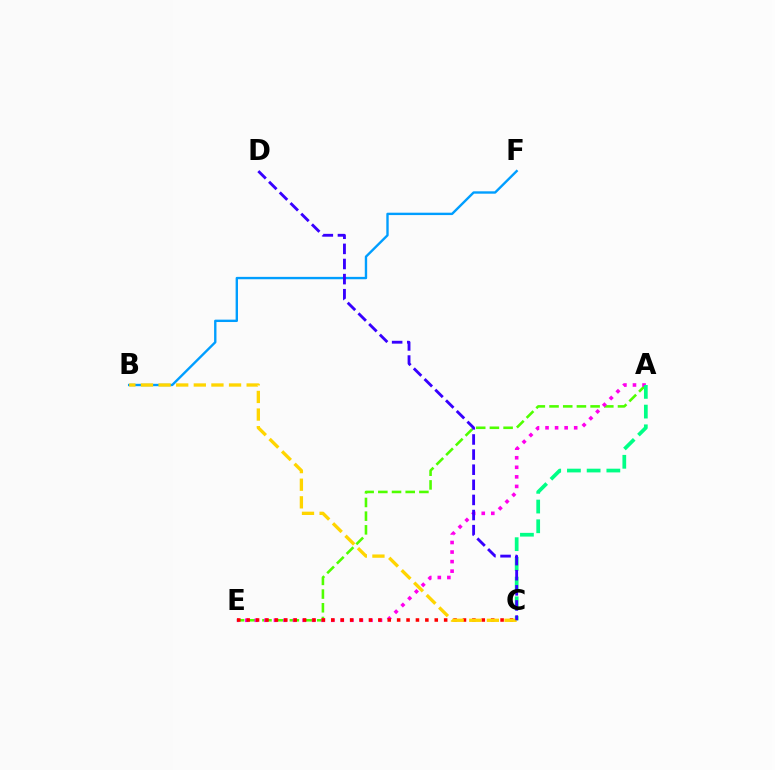{('A', 'E'): [{'color': '#4fff00', 'line_style': 'dashed', 'thickness': 1.86}, {'color': '#ff00ed', 'line_style': 'dotted', 'thickness': 2.6}], ('B', 'F'): [{'color': '#009eff', 'line_style': 'solid', 'thickness': 1.71}], ('C', 'E'): [{'color': '#ff0000', 'line_style': 'dotted', 'thickness': 2.56}], ('A', 'C'): [{'color': '#00ff86', 'line_style': 'dashed', 'thickness': 2.68}], ('B', 'C'): [{'color': '#ffd500', 'line_style': 'dashed', 'thickness': 2.39}], ('C', 'D'): [{'color': '#3700ff', 'line_style': 'dashed', 'thickness': 2.05}]}